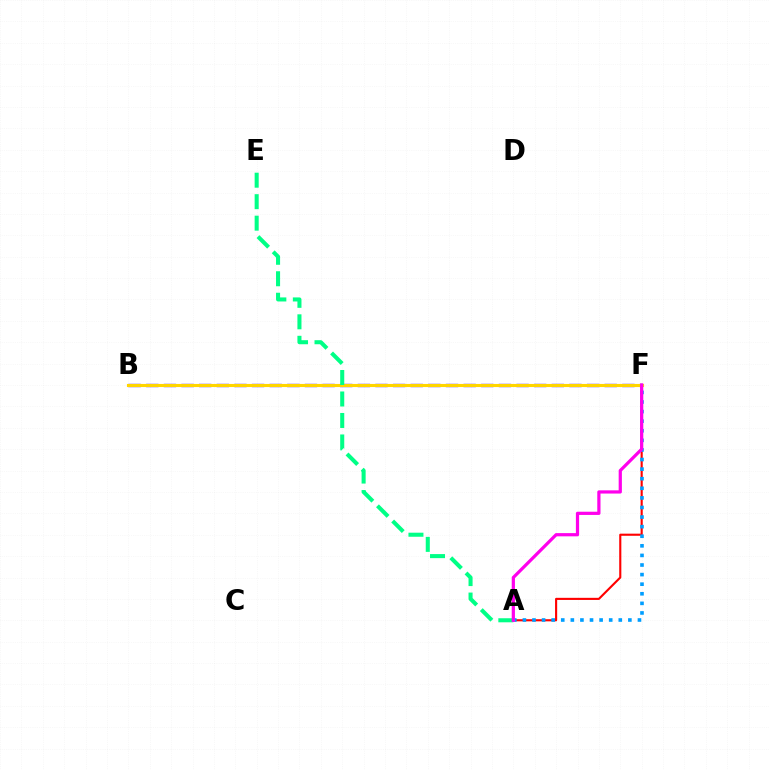{('B', 'F'): [{'color': '#4fff00', 'line_style': 'dashed', 'thickness': 1.83}, {'color': '#3700ff', 'line_style': 'dashed', 'thickness': 2.4}, {'color': '#ffd500', 'line_style': 'solid', 'thickness': 2.24}], ('A', 'F'): [{'color': '#ff0000', 'line_style': 'solid', 'thickness': 1.53}, {'color': '#009eff', 'line_style': 'dotted', 'thickness': 2.61}, {'color': '#ff00ed', 'line_style': 'solid', 'thickness': 2.32}], ('A', 'E'): [{'color': '#00ff86', 'line_style': 'dashed', 'thickness': 2.92}]}